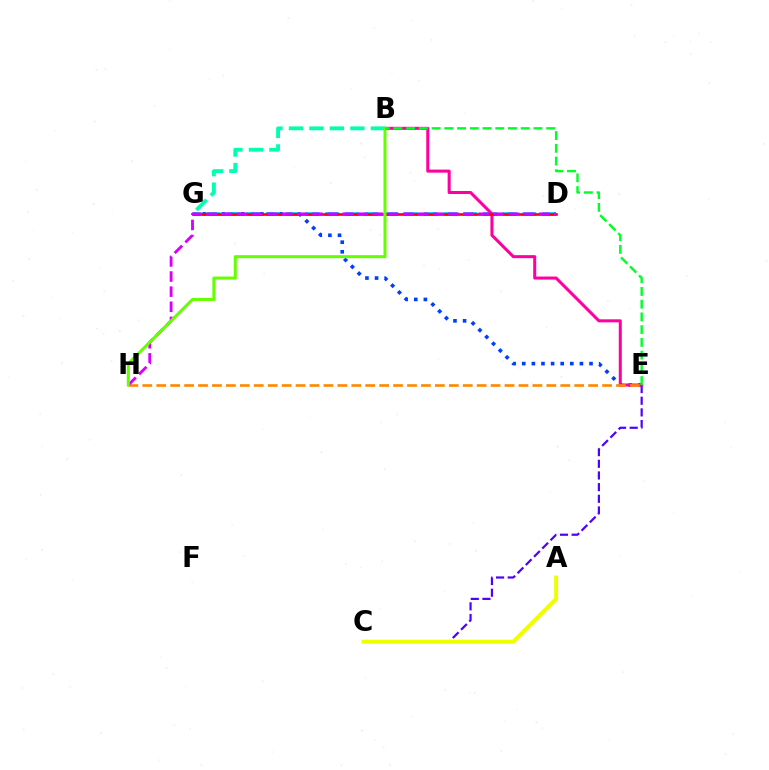{('E', 'G'): [{'color': '#003fff', 'line_style': 'dotted', 'thickness': 2.61}], ('C', 'E'): [{'color': '#4f00ff', 'line_style': 'dashed', 'thickness': 1.58}], ('D', 'G'): [{'color': '#00c7ff', 'line_style': 'dashed', 'thickness': 2.68}, {'color': '#ff0000', 'line_style': 'solid', 'thickness': 1.89}], ('B', 'E'): [{'color': '#ff00a0', 'line_style': 'solid', 'thickness': 2.19}, {'color': '#00ff27', 'line_style': 'dashed', 'thickness': 1.73}], ('A', 'C'): [{'color': '#eeff00', 'line_style': 'solid', 'thickness': 2.84}], ('B', 'G'): [{'color': '#00ffaf', 'line_style': 'dashed', 'thickness': 2.78}], ('E', 'H'): [{'color': '#ff8800', 'line_style': 'dashed', 'thickness': 1.89}], ('D', 'H'): [{'color': '#d600ff', 'line_style': 'dashed', 'thickness': 2.05}], ('B', 'H'): [{'color': '#66ff00', 'line_style': 'solid', 'thickness': 2.19}]}